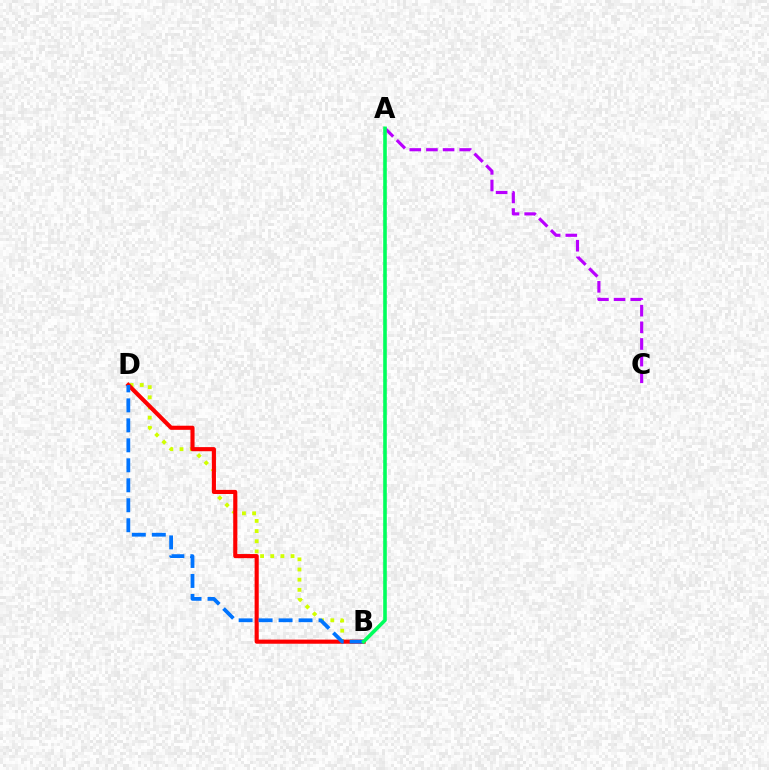{('B', 'D'): [{'color': '#d1ff00', 'line_style': 'dotted', 'thickness': 2.76}, {'color': '#ff0000', 'line_style': 'solid', 'thickness': 2.96}, {'color': '#0074ff', 'line_style': 'dashed', 'thickness': 2.71}], ('A', 'C'): [{'color': '#b900ff', 'line_style': 'dashed', 'thickness': 2.26}], ('A', 'B'): [{'color': '#00ff5c', 'line_style': 'solid', 'thickness': 2.59}]}